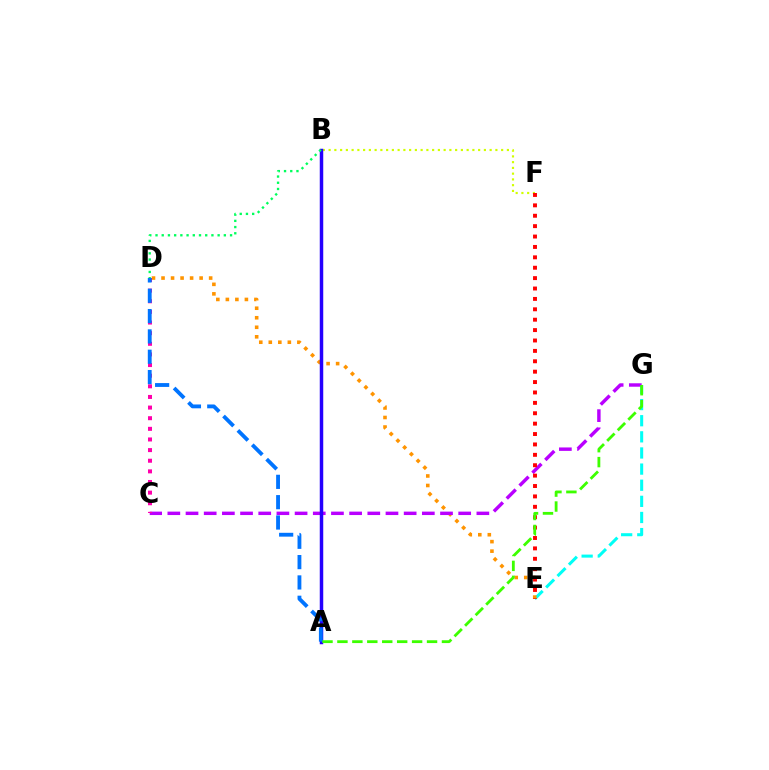{('E', 'G'): [{'color': '#00fff6', 'line_style': 'dashed', 'thickness': 2.19}], ('D', 'E'): [{'color': '#ff9400', 'line_style': 'dotted', 'thickness': 2.59}], ('C', 'G'): [{'color': '#b900ff', 'line_style': 'dashed', 'thickness': 2.47}], ('B', 'F'): [{'color': '#d1ff00', 'line_style': 'dotted', 'thickness': 1.56}], ('E', 'F'): [{'color': '#ff0000', 'line_style': 'dotted', 'thickness': 2.82}], ('A', 'B'): [{'color': '#2500ff', 'line_style': 'solid', 'thickness': 2.51}], ('C', 'D'): [{'color': '#ff00ac', 'line_style': 'dotted', 'thickness': 2.89}], ('A', 'D'): [{'color': '#0074ff', 'line_style': 'dashed', 'thickness': 2.76}], ('A', 'G'): [{'color': '#3dff00', 'line_style': 'dashed', 'thickness': 2.03}], ('B', 'D'): [{'color': '#00ff5c', 'line_style': 'dotted', 'thickness': 1.69}]}